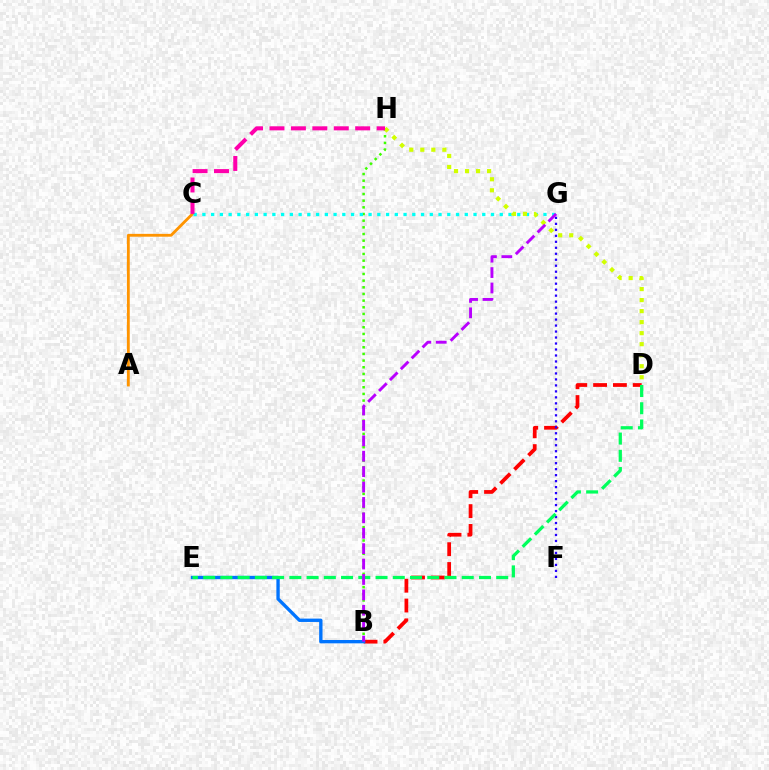{('B', 'H'): [{'color': '#3dff00', 'line_style': 'dotted', 'thickness': 1.81}], ('B', 'D'): [{'color': '#ff0000', 'line_style': 'dashed', 'thickness': 2.69}], ('B', 'E'): [{'color': '#0074ff', 'line_style': 'solid', 'thickness': 2.41}], ('F', 'G'): [{'color': '#2500ff', 'line_style': 'dotted', 'thickness': 1.63}], ('A', 'C'): [{'color': '#ff9400', 'line_style': 'solid', 'thickness': 2.04}], ('D', 'E'): [{'color': '#00ff5c', 'line_style': 'dashed', 'thickness': 2.34}], ('C', 'G'): [{'color': '#00fff6', 'line_style': 'dotted', 'thickness': 2.38}], ('D', 'H'): [{'color': '#d1ff00', 'line_style': 'dotted', 'thickness': 2.99}], ('B', 'G'): [{'color': '#b900ff', 'line_style': 'dashed', 'thickness': 2.09}], ('C', 'H'): [{'color': '#ff00ac', 'line_style': 'dashed', 'thickness': 2.91}]}